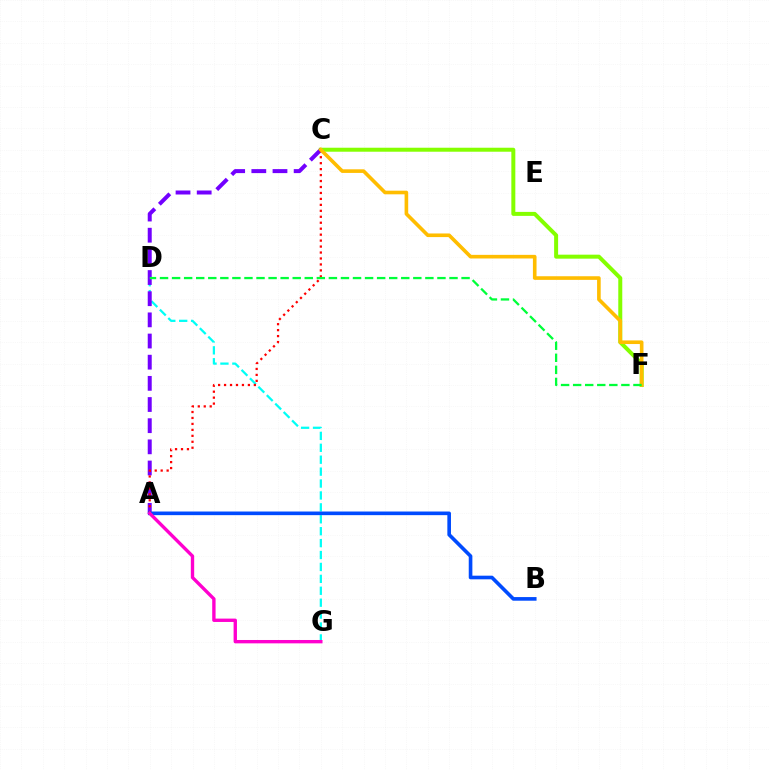{('C', 'F'): [{'color': '#84ff00', 'line_style': 'solid', 'thickness': 2.87}, {'color': '#ffbd00', 'line_style': 'solid', 'thickness': 2.61}], ('D', 'G'): [{'color': '#00fff6', 'line_style': 'dashed', 'thickness': 1.62}], ('A', 'C'): [{'color': '#7200ff', 'line_style': 'dashed', 'thickness': 2.87}, {'color': '#ff0000', 'line_style': 'dotted', 'thickness': 1.62}], ('D', 'F'): [{'color': '#00ff39', 'line_style': 'dashed', 'thickness': 1.64}], ('A', 'B'): [{'color': '#004bff', 'line_style': 'solid', 'thickness': 2.62}], ('A', 'G'): [{'color': '#ff00cf', 'line_style': 'solid', 'thickness': 2.42}]}